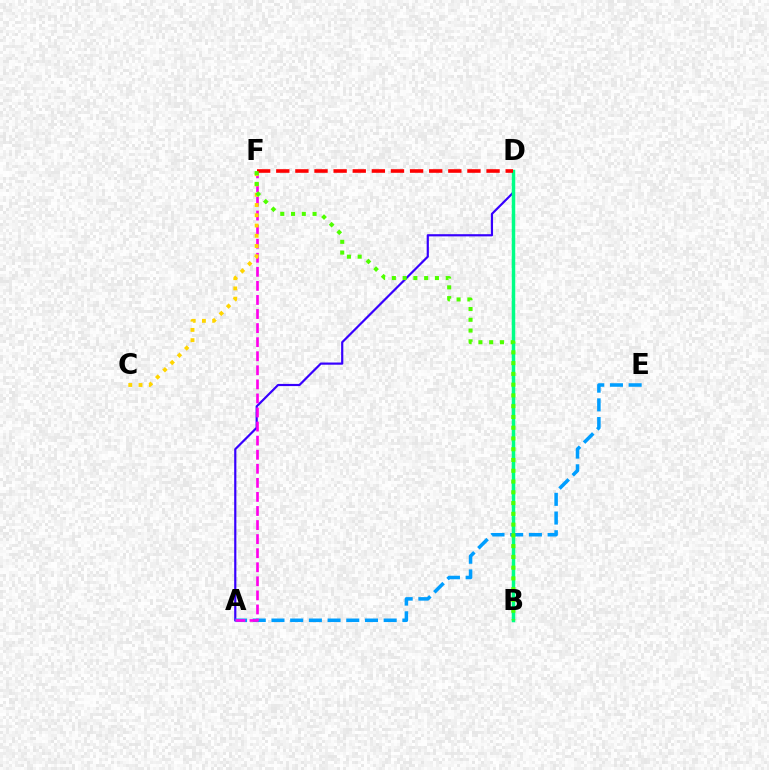{('A', 'D'): [{'color': '#3700ff', 'line_style': 'solid', 'thickness': 1.58}], ('A', 'E'): [{'color': '#009eff', 'line_style': 'dashed', 'thickness': 2.54}], ('A', 'F'): [{'color': '#ff00ed', 'line_style': 'dashed', 'thickness': 1.91}], ('C', 'F'): [{'color': '#ffd500', 'line_style': 'dotted', 'thickness': 2.79}], ('B', 'D'): [{'color': '#00ff86', 'line_style': 'solid', 'thickness': 2.51}], ('D', 'F'): [{'color': '#ff0000', 'line_style': 'dashed', 'thickness': 2.6}], ('B', 'F'): [{'color': '#4fff00', 'line_style': 'dotted', 'thickness': 2.92}]}